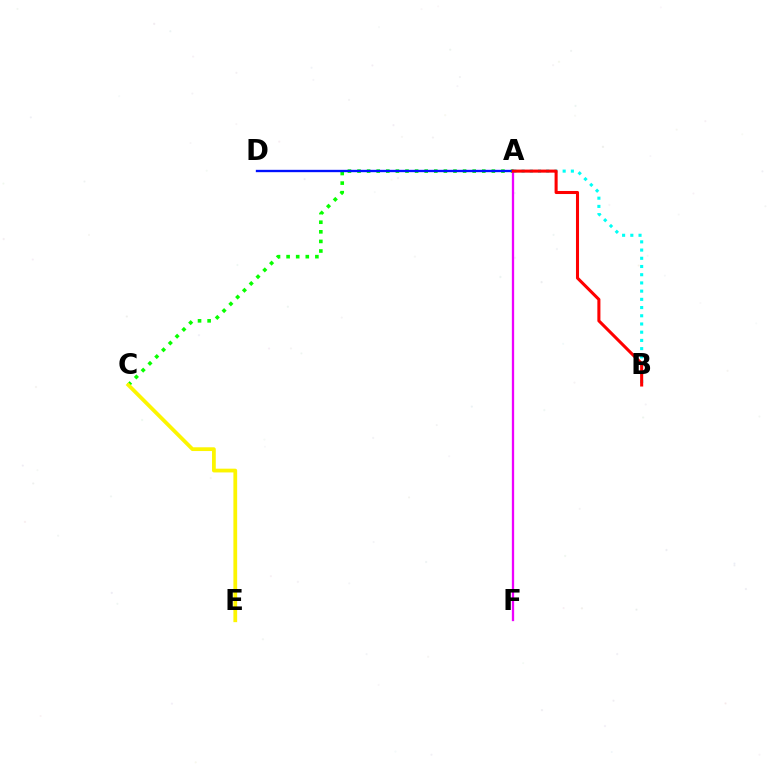{('A', 'B'): [{'color': '#00fff6', 'line_style': 'dotted', 'thickness': 2.23}, {'color': '#ff0000', 'line_style': 'solid', 'thickness': 2.2}], ('A', 'C'): [{'color': '#08ff00', 'line_style': 'dotted', 'thickness': 2.61}], ('A', 'D'): [{'color': '#0010ff', 'line_style': 'solid', 'thickness': 1.69}], ('C', 'E'): [{'color': '#fcf500', 'line_style': 'solid', 'thickness': 2.71}], ('A', 'F'): [{'color': '#ee00ff', 'line_style': 'solid', 'thickness': 1.65}]}